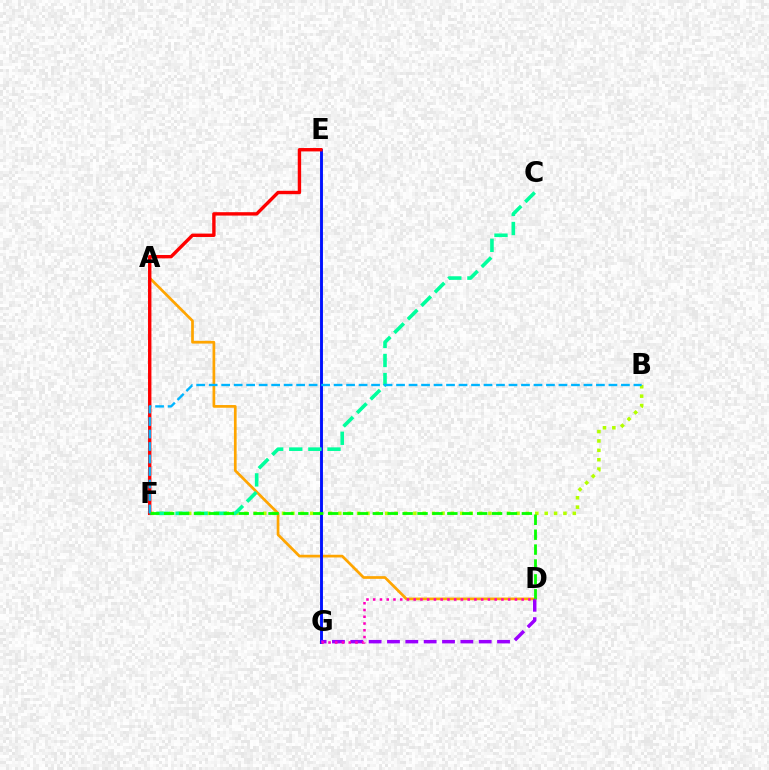{('A', 'D'): [{'color': '#ffa500', 'line_style': 'solid', 'thickness': 1.95}], ('B', 'F'): [{'color': '#b3ff00', 'line_style': 'dotted', 'thickness': 2.55}, {'color': '#00b5ff', 'line_style': 'dashed', 'thickness': 1.7}], ('E', 'G'): [{'color': '#0010ff', 'line_style': 'solid', 'thickness': 2.08}], ('E', 'F'): [{'color': '#ff0000', 'line_style': 'solid', 'thickness': 2.44}], ('C', 'F'): [{'color': '#00ff9d', 'line_style': 'dashed', 'thickness': 2.6}], ('D', 'G'): [{'color': '#9b00ff', 'line_style': 'dashed', 'thickness': 2.49}, {'color': '#ff00bd', 'line_style': 'dotted', 'thickness': 1.83}], ('D', 'F'): [{'color': '#08ff00', 'line_style': 'dashed', 'thickness': 2.02}]}